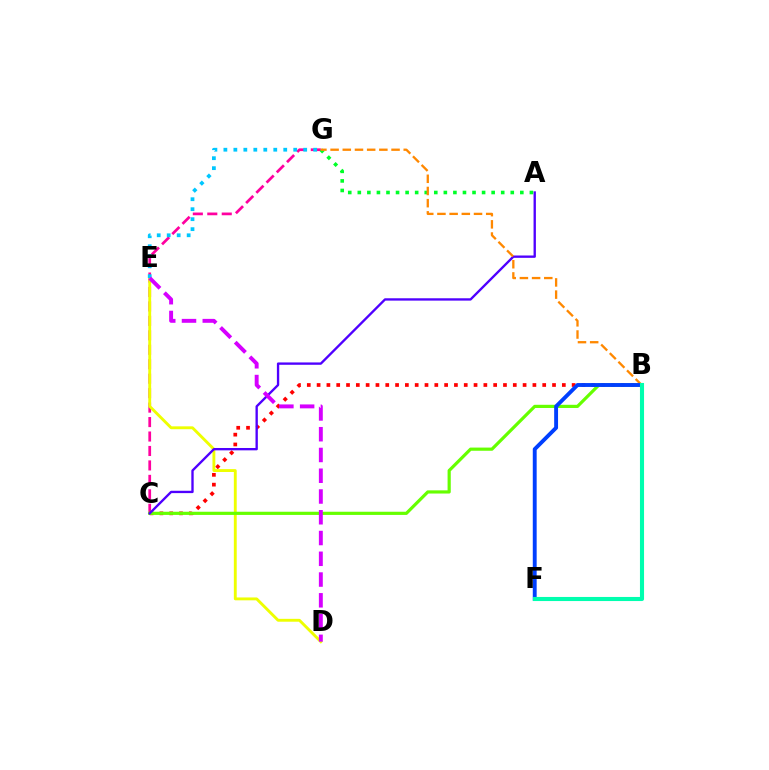{('C', 'G'): [{'color': '#ff00a0', 'line_style': 'dashed', 'thickness': 1.96}], ('B', 'C'): [{'color': '#ff0000', 'line_style': 'dotted', 'thickness': 2.67}, {'color': '#66ff00', 'line_style': 'solid', 'thickness': 2.29}], ('D', 'E'): [{'color': '#eeff00', 'line_style': 'solid', 'thickness': 2.07}, {'color': '#d600ff', 'line_style': 'dashed', 'thickness': 2.82}], ('A', 'C'): [{'color': '#4f00ff', 'line_style': 'solid', 'thickness': 1.69}], ('E', 'G'): [{'color': '#00c7ff', 'line_style': 'dotted', 'thickness': 2.71}], ('A', 'G'): [{'color': '#00ff27', 'line_style': 'dotted', 'thickness': 2.6}], ('B', 'G'): [{'color': '#ff8800', 'line_style': 'dashed', 'thickness': 1.66}], ('B', 'F'): [{'color': '#003fff', 'line_style': 'solid', 'thickness': 2.8}, {'color': '#00ffaf', 'line_style': 'solid', 'thickness': 2.95}]}